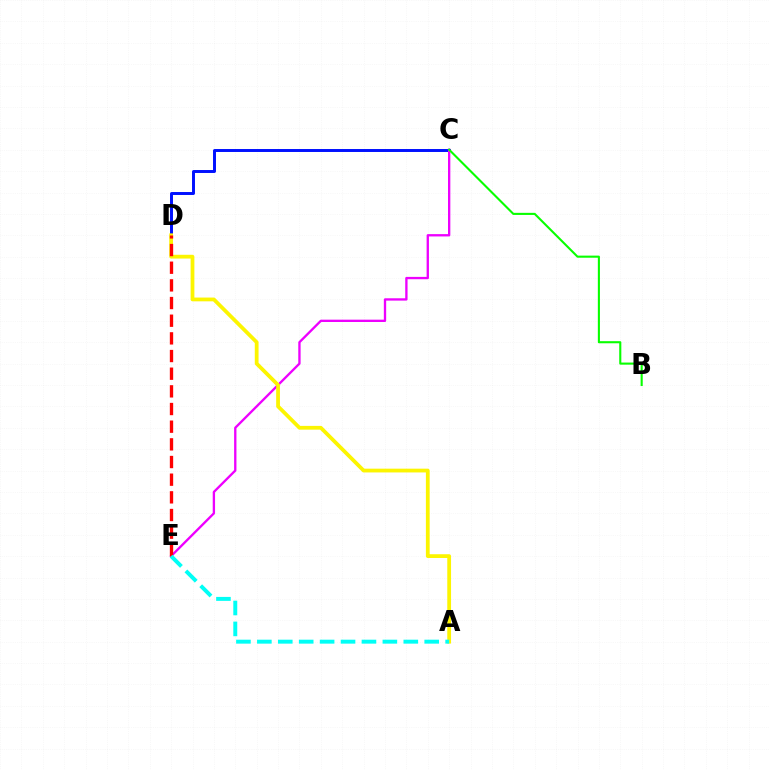{('C', 'D'): [{'color': '#0010ff', 'line_style': 'solid', 'thickness': 2.13}], ('C', 'E'): [{'color': '#ee00ff', 'line_style': 'solid', 'thickness': 1.68}], ('A', 'D'): [{'color': '#fcf500', 'line_style': 'solid', 'thickness': 2.71}], ('B', 'C'): [{'color': '#08ff00', 'line_style': 'solid', 'thickness': 1.51}], ('D', 'E'): [{'color': '#ff0000', 'line_style': 'dashed', 'thickness': 2.4}], ('A', 'E'): [{'color': '#00fff6', 'line_style': 'dashed', 'thickness': 2.84}]}